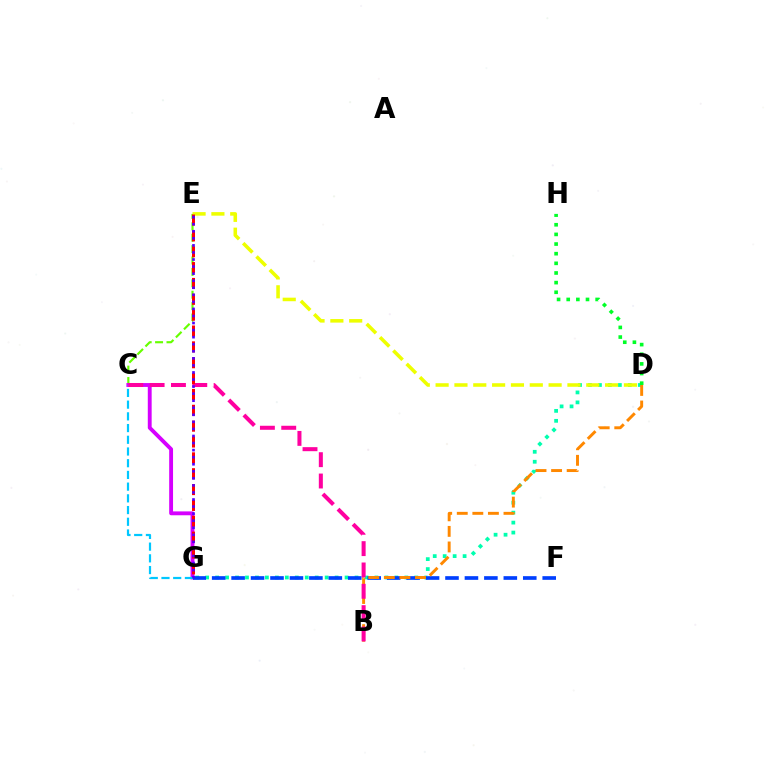{('C', 'E'): [{'color': '#66ff00', 'line_style': 'dashed', 'thickness': 1.55}], ('C', 'G'): [{'color': '#d600ff', 'line_style': 'solid', 'thickness': 2.78}, {'color': '#00c7ff', 'line_style': 'dashed', 'thickness': 1.59}], ('D', 'G'): [{'color': '#00ffaf', 'line_style': 'dotted', 'thickness': 2.71}], ('F', 'G'): [{'color': '#003fff', 'line_style': 'dashed', 'thickness': 2.64}], ('B', 'D'): [{'color': '#ff8800', 'line_style': 'dashed', 'thickness': 2.12}], ('B', 'C'): [{'color': '#ff00a0', 'line_style': 'dashed', 'thickness': 2.9}], ('D', 'E'): [{'color': '#eeff00', 'line_style': 'dashed', 'thickness': 2.56}], ('E', 'G'): [{'color': '#ff0000', 'line_style': 'dashed', 'thickness': 2.15}, {'color': '#4f00ff', 'line_style': 'dotted', 'thickness': 1.92}], ('D', 'H'): [{'color': '#00ff27', 'line_style': 'dotted', 'thickness': 2.62}]}